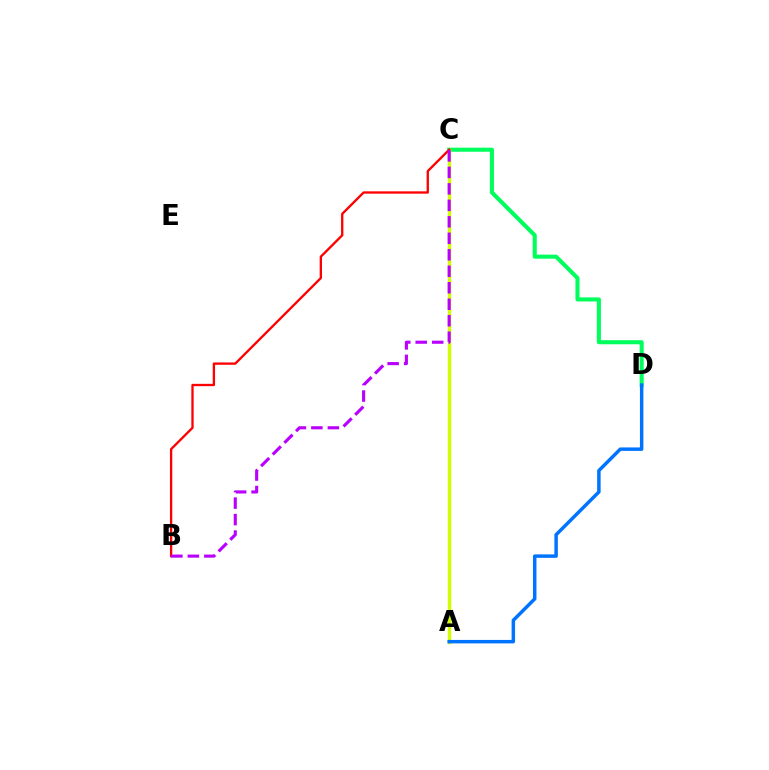{('C', 'D'): [{'color': '#00ff5c', 'line_style': 'solid', 'thickness': 2.93}], ('A', 'C'): [{'color': '#d1ff00', 'line_style': 'solid', 'thickness': 2.44}], ('B', 'C'): [{'color': '#ff0000', 'line_style': 'solid', 'thickness': 1.67}, {'color': '#b900ff', 'line_style': 'dashed', 'thickness': 2.24}], ('A', 'D'): [{'color': '#0074ff', 'line_style': 'solid', 'thickness': 2.5}]}